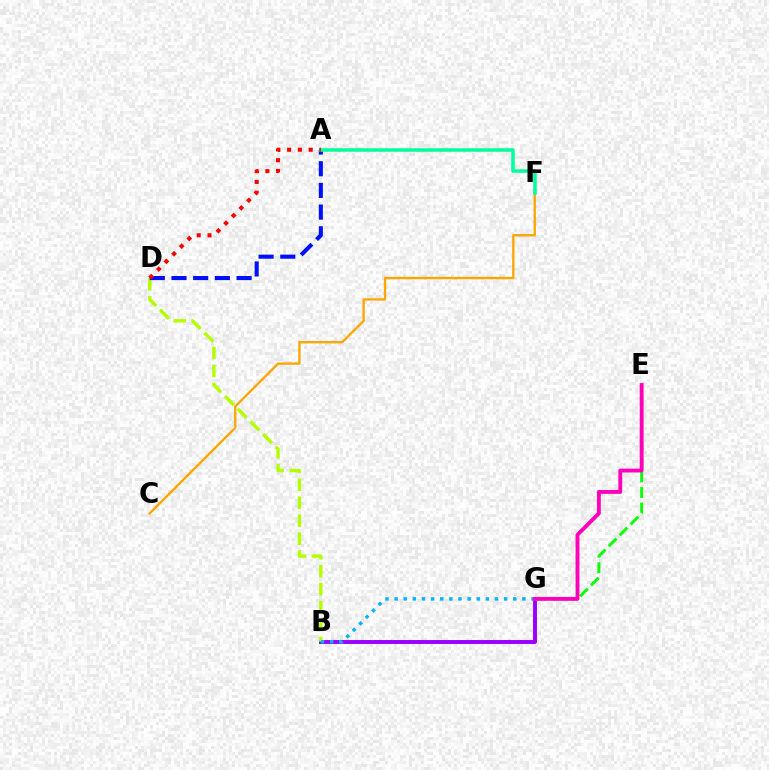{('E', 'G'): [{'color': '#08ff00', 'line_style': 'dashed', 'thickness': 2.1}, {'color': '#ff00bd', 'line_style': 'solid', 'thickness': 2.78}], ('B', 'G'): [{'color': '#9b00ff', 'line_style': 'solid', 'thickness': 2.82}, {'color': '#00b5ff', 'line_style': 'dotted', 'thickness': 2.48}], ('B', 'D'): [{'color': '#b3ff00', 'line_style': 'dashed', 'thickness': 2.44}], ('C', 'F'): [{'color': '#ffa500', 'line_style': 'solid', 'thickness': 1.69}], ('A', 'D'): [{'color': '#0010ff', 'line_style': 'dashed', 'thickness': 2.95}, {'color': '#ff0000', 'line_style': 'dotted', 'thickness': 2.93}], ('A', 'F'): [{'color': '#00ff9d', 'line_style': 'solid', 'thickness': 2.54}]}